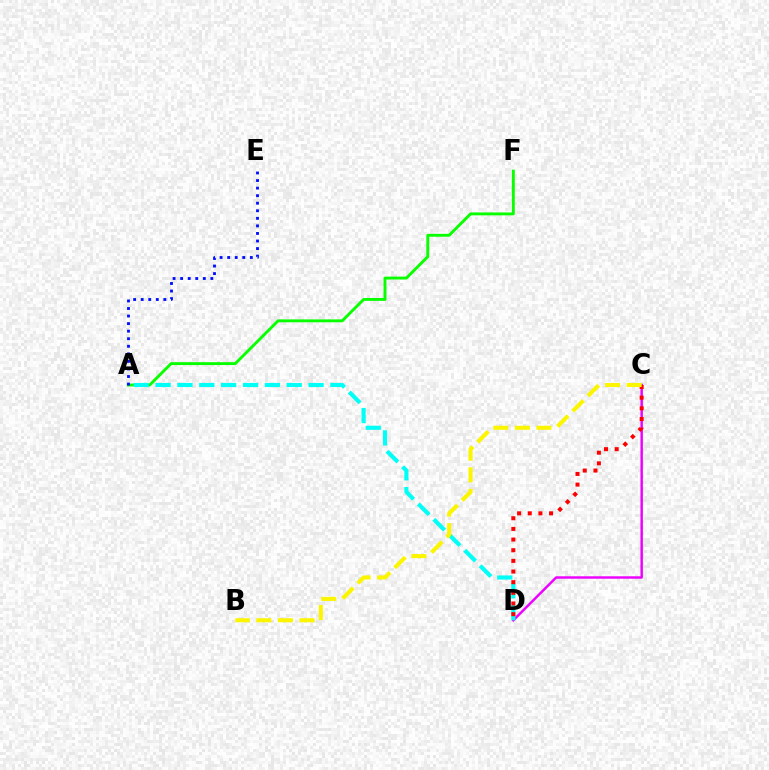{('C', 'D'): [{'color': '#ee00ff', 'line_style': 'solid', 'thickness': 1.76}, {'color': '#ff0000', 'line_style': 'dotted', 'thickness': 2.9}], ('A', 'F'): [{'color': '#08ff00', 'line_style': 'solid', 'thickness': 2.08}], ('A', 'D'): [{'color': '#00fff6', 'line_style': 'dashed', 'thickness': 2.97}], ('A', 'E'): [{'color': '#0010ff', 'line_style': 'dotted', 'thickness': 2.05}], ('B', 'C'): [{'color': '#fcf500', 'line_style': 'dashed', 'thickness': 2.93}]}